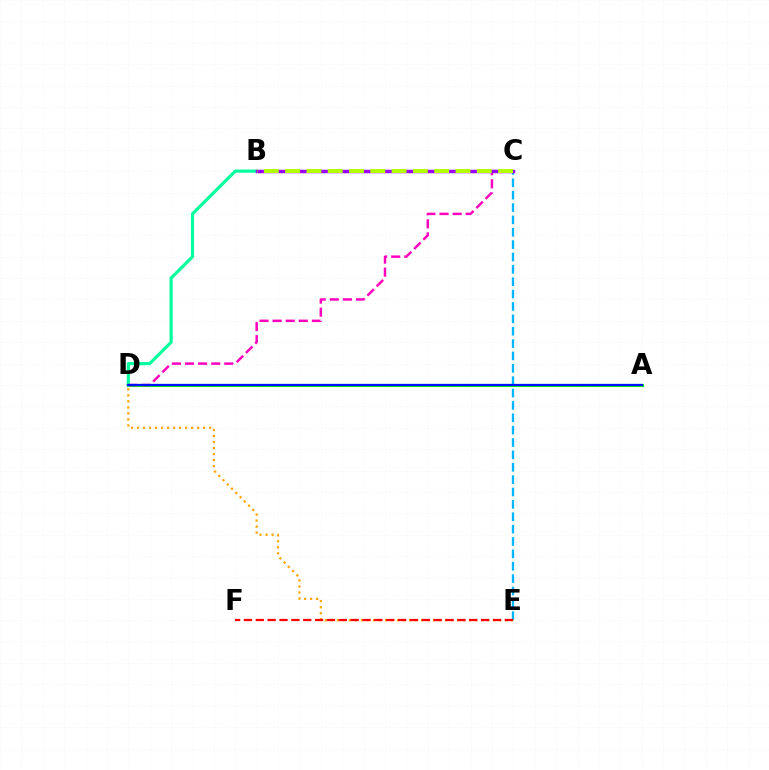{('A', 'D'): [{'color': '#08ff00', 'line_style': 'solid', 'thickness': 2.25}, {'color': '#0010ff', 'line_style': 'solid', 'thickness': 1.6}], ('B', 'D'): [{'color': '#00ff9d', 'line_style': 'solid', 'thickness': 2.26}], ('C', 'D'): [{'color': '#ff00bd', 'line_style': 'dashed', 'thickness': 1.78}], ('C', 'E'): [{'color': '#00b5ff', 'line_style': 'dashed', 'thickness': 1.68}], ('D', 'E'): [{'color': '#ffa500', 'line_style': 'dotted', 'thickness': 1.63}], ('E', 'F'): [{'color': '#ff0000', 'line_style': 'dashed', 'thickness': 1.61}], ('B', 'C'): [{'color': '#9b00ff', 'line_style': 'solid', 'thickness': 2.51}, {'color': '#b3ff00', 'line_style': 'dashed', 'thickness': 2.89}]}